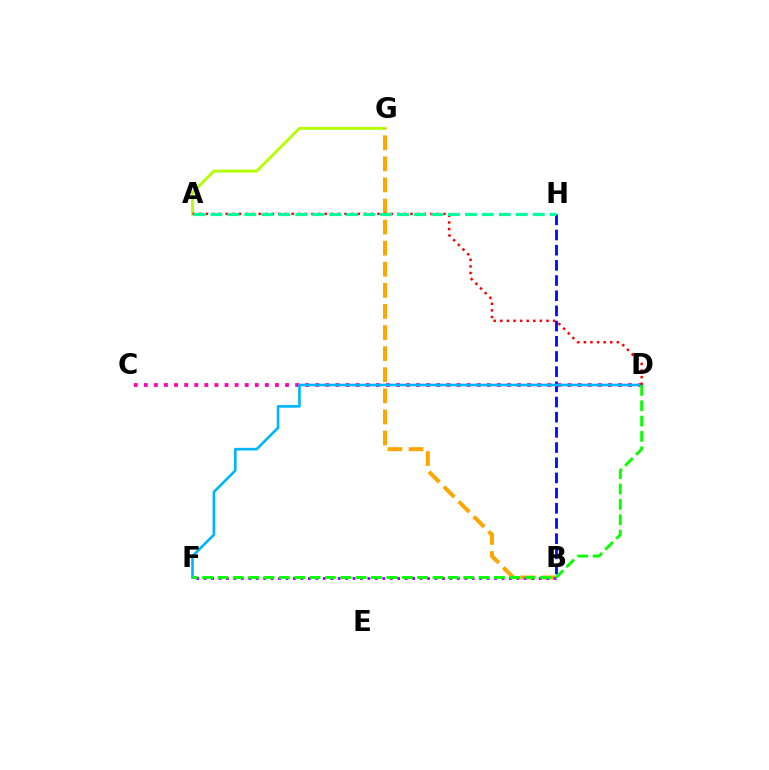{('A', 'G'): [{'color': '#b3ff00', 'line_style': 'solid', 'thickness': 2.07}], ('C', 'D'): [{'color': '#ff00bd', 'line_style': 'dotted', 'thickness': 2.74}], ('B', 'G'): [{'color': '#ffa500', 'line_style': 'dashed', 'thickness': 2.87}], ('B', 'F'): [{'color': '#9b00ff', 'line_style': 'dotted', 'thickness': 2.02}], ('B', 'H'): [{'color': '#0010ff', 'line_style': 'dashed', 'thickness': 2.06}], ('D', 'F'): [{'color': '#00b5ff', 'line_style': 'solid', 'thickness': 1.89}, {'color': '#08ff00', 'line_style': 'dashed', 'thickness': 2.09}], ('A', 'D'): [{'color': '#ff0000', 'line_style': 'dotted', 'thickness': 1.79}], ('A', 'H'): [{'color': '#00ff9d', 'line_style': 'dashed', 'thickness': 2.3}]}